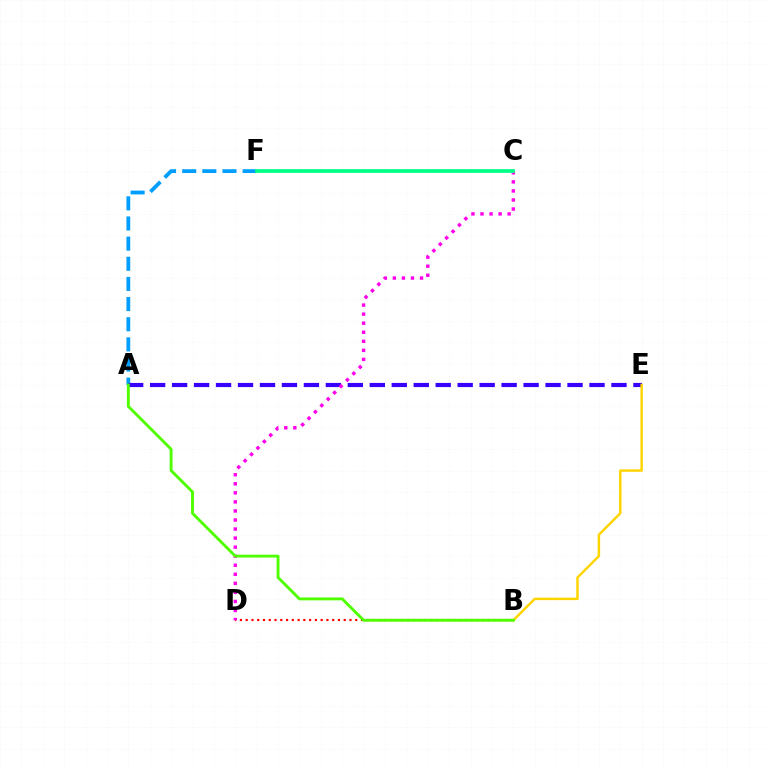{('B', 'D'): [{'color': '#ff0000', 'line_style': 'dotted', 'thickness': 1.57}], ('A', 'F'): [{'color': '#009eff', 'line_style': 'dashed', 'thickness': 2.74}], ('A', 'E'): [{'color': '#3700ff', 'line_style': 'dashed', 'thickness': 2.98}], ('C', 'D'): [{'color': '#ff00ed', 'line_style': 'dotted', 'thickness': 2.46}], ('B', 'E'): [{'color': '#ffd500', 'line_style': 'solid', 'thickness': 1.78}], ('A', 'B'): [{'color': '#4fff00', 'line_style': 'solid', 'thickness': 2.08}], ('C', 'F'): [{'color': '#00ff86', 'line_style': 'solid', 'thickness': 2.68}]}